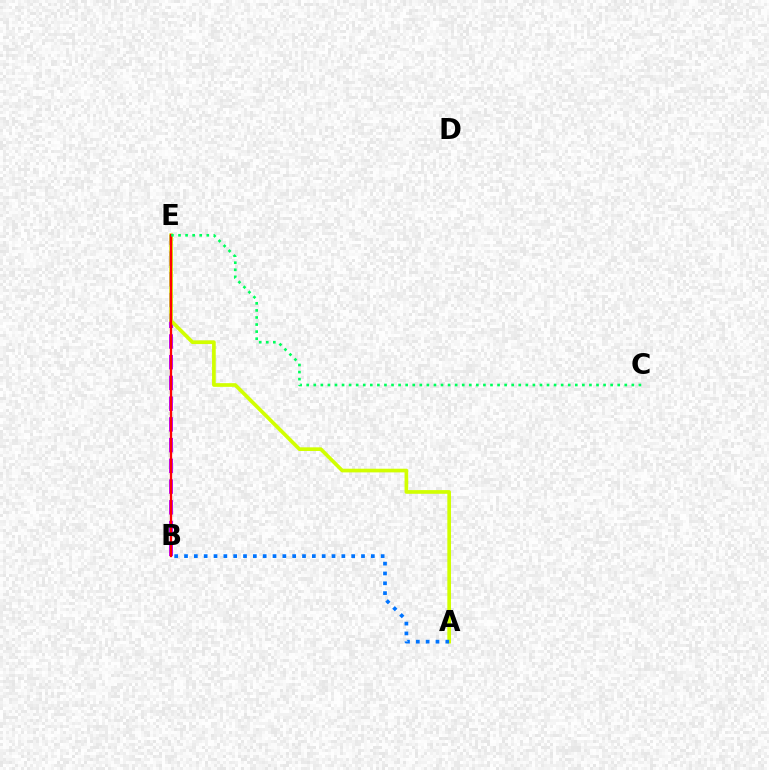{('B', 'E'): [{'color': '#b900ff', 'line_style': 'dashed', 'thickness': 2.82}, {'color': '#ff0000', 'line_style': 'solid', 'thickness': 1.66}], ('A', 'E'): [{'color': '#d1ff00', 'line_style': 'solid', 'thickness': 2.65}], ('C', 'E'): [{'color': '#00ff5c', 'line_style': 'dotted', 'thickness': 1.92}], ('A', 'B'): [{'color': '#0074ff', 'line_style': 'dotted', 'thickness': 2.67}]}